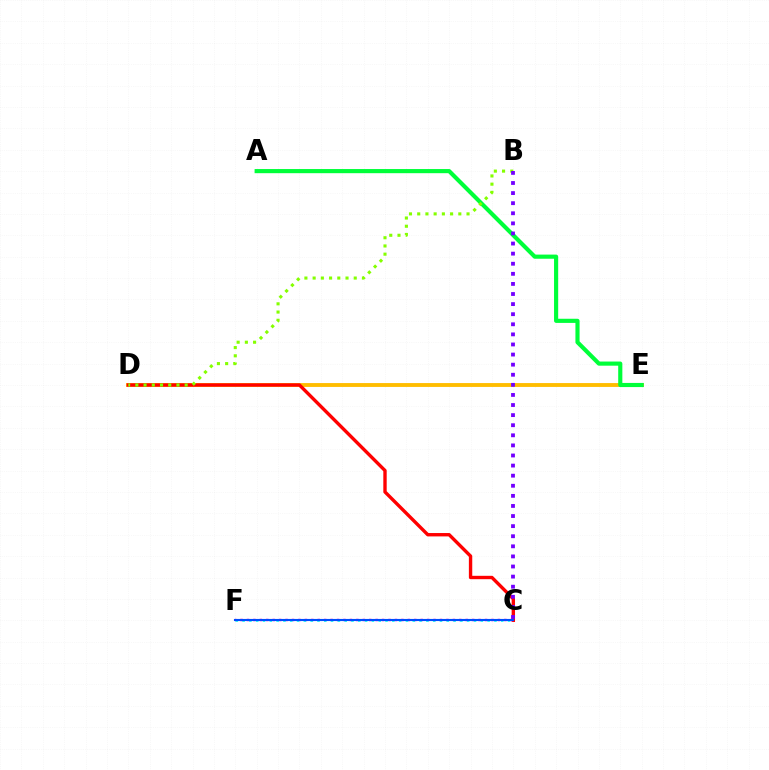{('D', 'E'): [{'color': '#ffbd00', 'line_style': 'solid', 'thickness': 2.78}], ('C', 'D'): [{'color': '#ff0000', 'line_style': 'solid', 'thickness': 2.43}], ('C', 'F'): [{'color': '#ff00cf', 'line_style': 'dotted', 'thickness': 1.75}, {'color': '#00fff6', 'line_style': 'dotted', 'thickness': 1.85}, {'color': '#004bff', 'line_style': 'solid', 'thickness': 1.52}], ('A', 'E'): [{'color': '#00ff39', 'line_style': 'solid', 'thickness': 2.98}], ('B', 'D'): [{'color': '#84ff00', 'line_style': 'dotted', 'thickness': 2.23}], ('B', 'C'): [{'color': '#7200ff', 'line_style': 'dotted', 'thickness': 2.74}]}